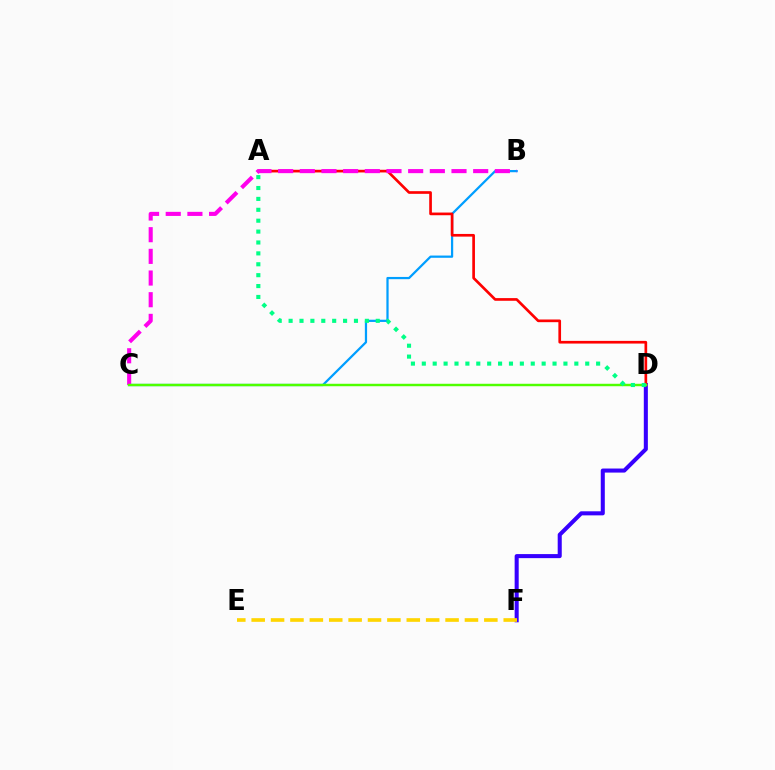{('B', 'C'): [{'color': '#009eff', 'line_style': 'solid', 'thickness': 1.61}, {'color': '#ff00ed', 'line_style': 'dashed', 'thickness': 2.94}], ('D', 'F'): [{'color': '#3700ff', 'line_style': 'solid', 'thickness': 2.92}], ('A', 'D'): [{'color': '#ff0000', 'line_style': 'solid', 'thickness': 1.93}, {'color': '#00ff86', 'line_style': 'dotted', 'thickness': 2.96}], ('E', 'F'): [{'color': '#ffd500', 'line_style': 'dashed', 'thickness': 2.63}], ('C', 'D'): [{'color': '#4fff00', 'line_style': 'solid', 'thickness': 1.76}]}